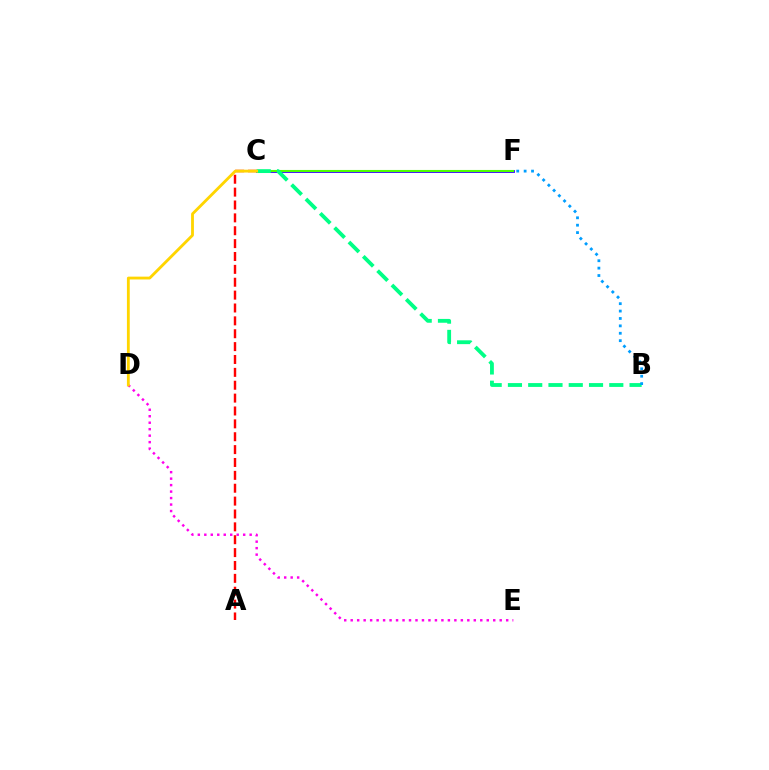{('C', 'F'): [{'color': '#3700ff', 'line_style': 'solid', 'thickness': 2.03}, {'color': '#4fff00', 'line_style': 'solid', 'thickness': 1.5}], ('A', 'C'): [{'color': '#ff0000', 'line_style': 'dashed', 'thickness': 1.75}], ('B', 'C'): [{'color': '#00ff86', 'line_style': 'dashed', 'thickness': 2.75}], ('D', 'E'): [{'color': '#ff00ed', 'line_style': 'dotted', 'thickness': 1.76}], ('B', 'F'): [{'color': '#009eff', 'line_style': 'dotted', 'thickness': 2.01}], ('C', 'D'): [{'color': '#ffd500', 'line_style': 'solid', 'thickness': 2.04}]}